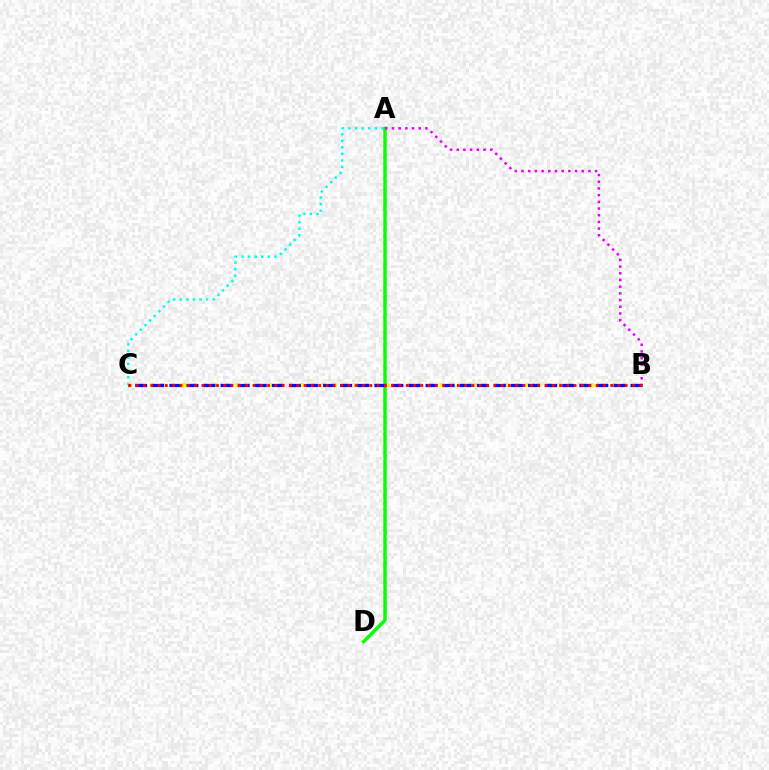{('A', 'C'): [{'color': '#00fff6', 'line_style': 'dotted', 'thickness': 1.79}], ('B', 'C'): [{'color': '#fcf500', 'line_style': 'dotted', 'thickness': 2.92}, {'color': '#0010ff', 'line_style': 'dashed', 'thickness': 2.32}, {'color': '#ff0000', 'line_style': 'dotted', 'thickness': 1.98}], ('A', 'D'): [{'color': '#08ff00', 'line_style': 'solid', 'thickness': 2.47}], ('A', 'B'): [{'color': '#ee00ff', 'line_style': 'dotted', 'thickness': 1.82}]}